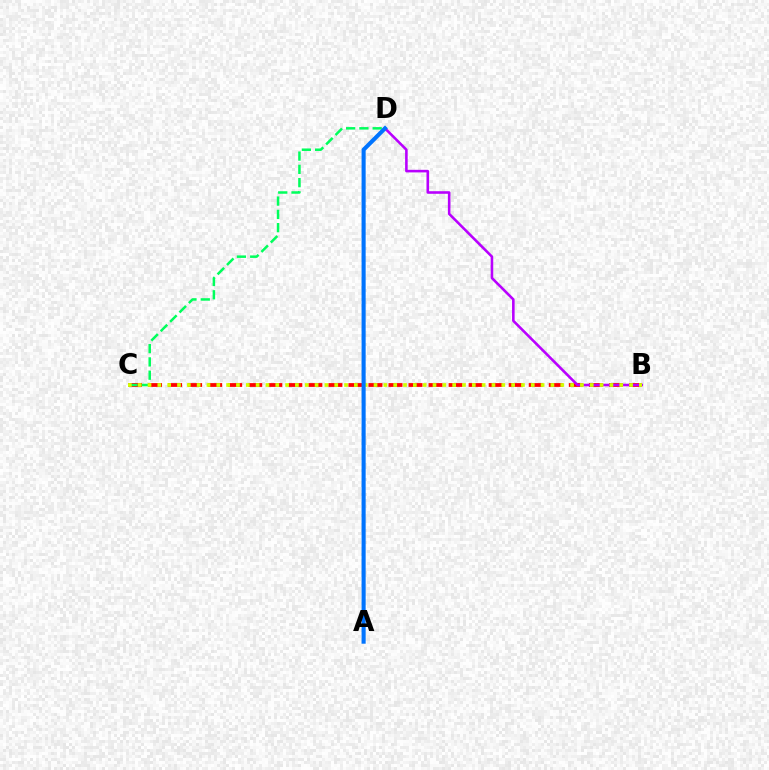{('B', 'C'): [{'color': '#ff0000', 'line_style': 'dashed', 'thickness': 2.72}, {'color': '#d1ff00', 'line_style': 'dotted', 'thickness': 2.67}], ('C', 'D'): [{'color': '#00ff5c', 'line_style': 'dashed', 'thickness': 1.8}], ('B', 'D'): [{'color': '#b900ff', 'line_style': 'solid', 'thickness': 1.86}], ('A', 'D'): [{'color': '#0074ff', 'line_style': 'solid', 'thickness': 2.94}]}